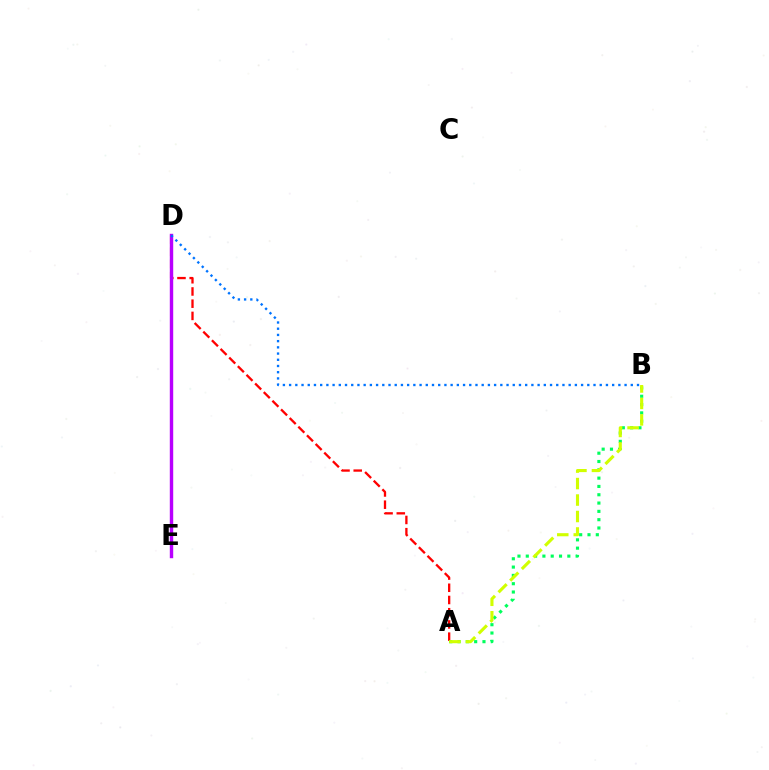{('A', 'D'): [{'color': '#ff0000', 'line_style': 'dashed', 'thickness': 1.66}], ('A', 'B'): [{'color': '#00ff5c', 'line_style': 'dotted', 'thickness': 2.26}, {'color': '#d1ff00', 'line_style': 'dashed', 'thickness': 2.24}], ('D', 'E'): [{'color': '#b900ff', 'line_style': 'solid', 'thickness': 2.46}], ('B', 'D'): [{'color': '#0074ff', 'line_style': 'dotted', 'thickness': 1.69}]}